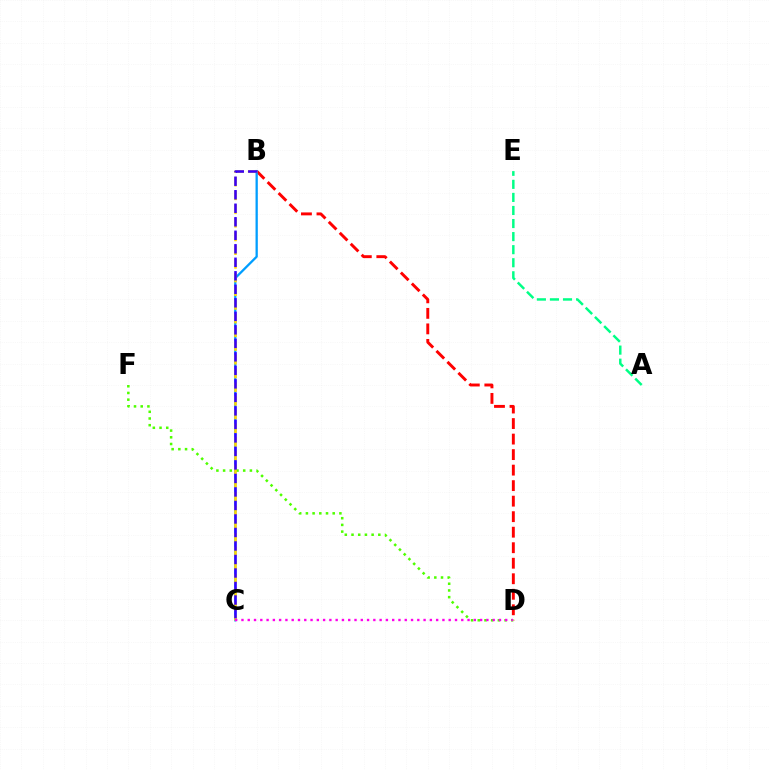{('B', 'D'): [{'color': '#ff0000', 'line_style': 'dashed', 'thickness': 2.11}], ('B', 'C'): [{'color': '#009eff', 'line_style': 'solid', 'thickness': 1.65}, {'color': '#ffd500', 'line_style': 'dashed', 'thickness': 1.86}, {'color': '#3700ff', 'line_style': 'dashed', 'thickness': 1.84}], ('A', 'E'): [{'color': '#00ff86', 'line_style': 'dashed', 'thickness': 1.77}], ('D', 'F'): [{'color': '#4fff00', 'line_style': 'dotted', 'thickness': 1.82}], ('C', 'D'): [{'color': '#ff00ed', 'line_style': 'dotted', 'thickness': 1.71}]}